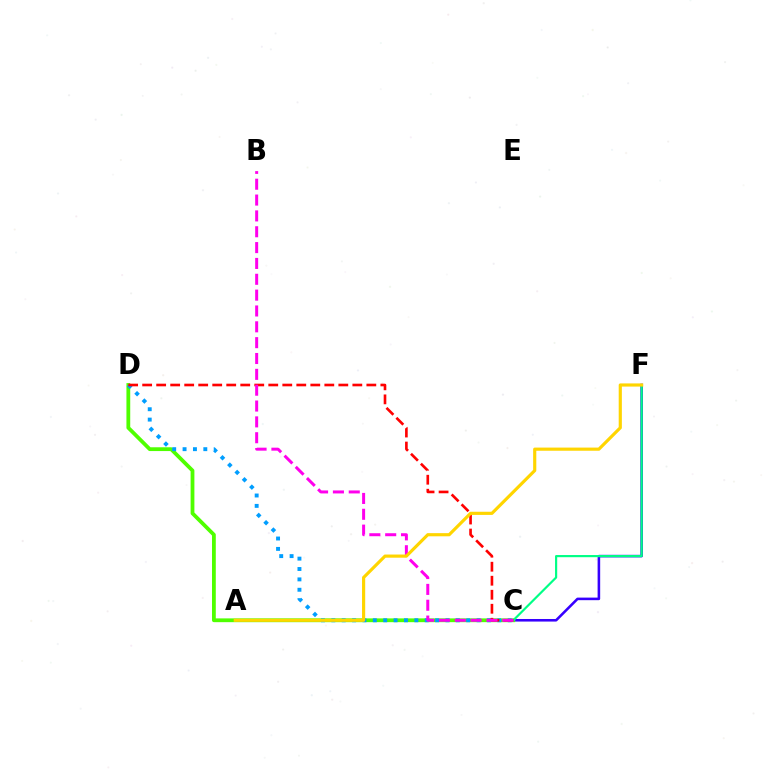{('C', 'F'): [{'color': '#3700ff', 'line_style': 'solid', 'thickness': 1.85}, {'color': '#00ff86', 'line_style': 'solid', 'thickness': 1.57}], ('C', 'D'): [{'color': '#4fff00', 'line_style': 'solid', 'thickness': 2.73}, {'color': '#009eff', 'line_style': 'dotted', 'thickness': 2.82}, {'color': '#ff0000', 'line_style': 'dashed', 'thickness': 1.9}], ('B', 'C'): [{'color': '#ff00ed', 'line_style': 'dashed', 'thickness': 2.15}], ('A', 'F'): [{'color': '#ffd500', 'line_style': 'solid', 'thickness': 2.28}]}